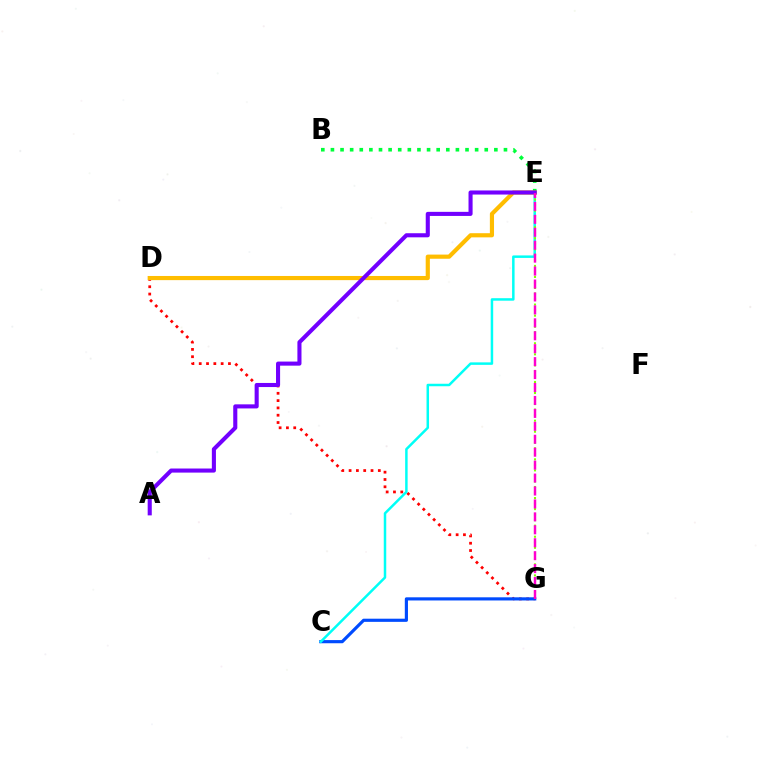{('D', 'G'): [{'color': '#ff0000', 'line_style': 'dotted', 'thickness': 1.99}], ('C', 'G'): [{'color': '#004bff', 'line_style': 'solid', 'thickness': 2.28}], ('B', 'E'): [{'color': '#00ff39', 'line_style': 'dotted', 'thickness': 2.61}], ('C', 'E'): [{'color': '#00fff6', 'line_style': 'solid', 'thickness': 1.79}], ('D', 'E'): [{'color': '#ffbd00', 'line_style': 'solid', 'thickness': 2.99}], ('A', 'E'): [{'color': '#7200ff', 'line_style': 'solid', 'thickness': 2.94}], ('E', 'G'): [{'color': '#84ff00', 'line_style': 'dotted', 'thickness': 1.5}, {'color': '#ff00cf', 'line_style': 'dashed', 'thickness': 1.76}]}